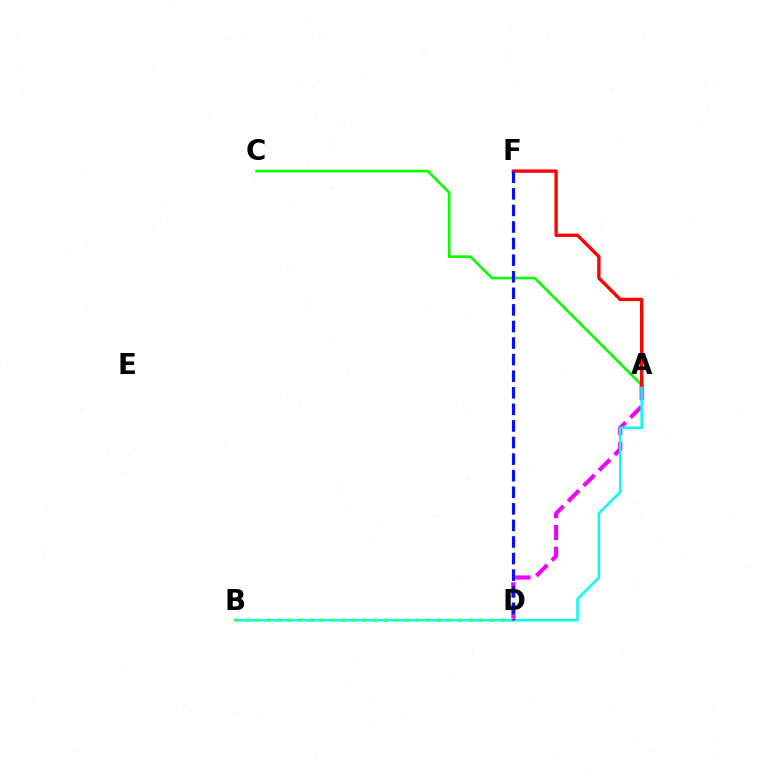{('A', 'D'): [{'color': '#ee00ff', 'line_style': 'dashed', 'thickness': 2.98}], ('B', 'D'): [{'color': '#fcf500', 'line_style': 'dotted', 'thickness': 2.89}], ('A', 'C'): [{'color': '#08ff00', 'line_style': 'solid', 'thickness': 1.89}], ('A', 'B'): [{'color': '#00fff6', 'line_style': 'solid', 'thickness': 1.79}], ('A', 'F'): [{'color': '#ff0000', 'line_style': 'solid', 'thickness': 2.41}], ('D', 'F'): [{'color': '#0010ff', 'line_style': 'dashed', 'thickness': 2.25}]}